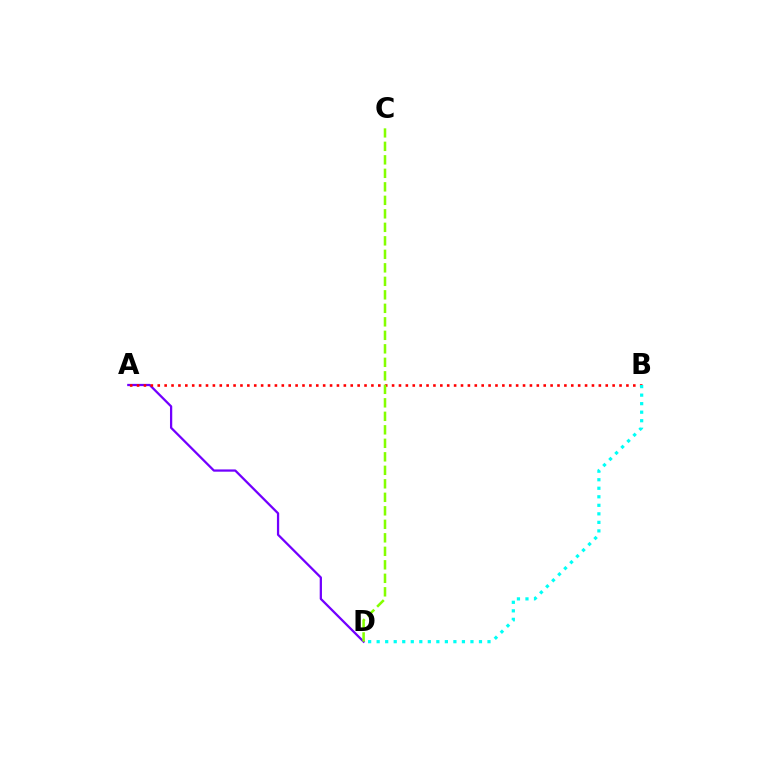{('A', 'D'): [{'color': '#7200ff', 'line_style': 'solid', 'thickness': 1.63}], ('A', 'B'): [{'color': '#ff0000', 'line_style': 'dotted', 'thickness': 1.87}], ('B', 'D'): [{'color': '#00fff6', 'line_style': 'dotted', 'thickness': 2.32}], ('C', 'D'): [{'color': '#84ff00', 'line_style': 'dashed', 'thickness': 1.83}]}